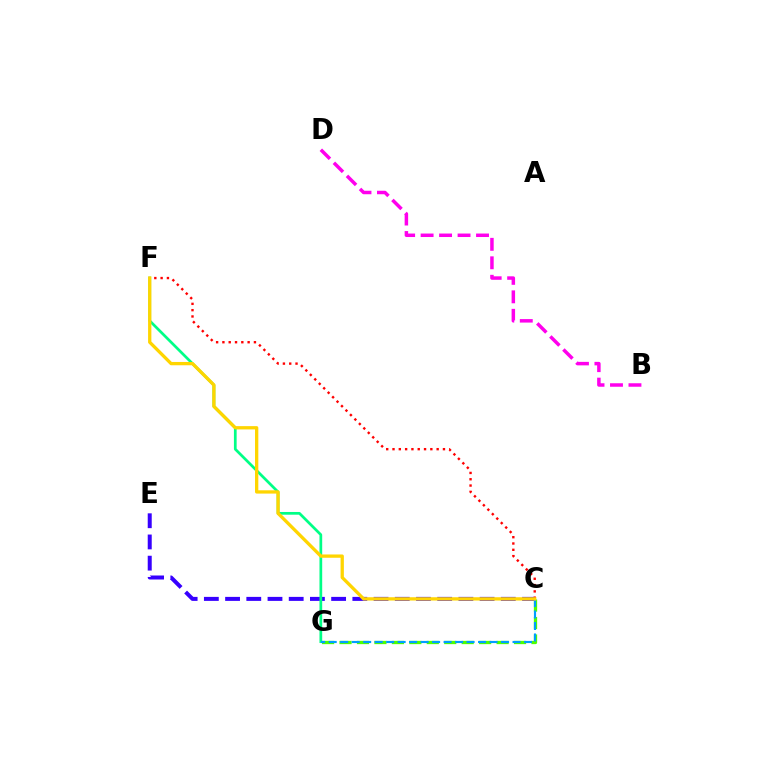{('B', 'D'): [{'color': '#ff00ed', 'line_style': 'dashed', 'thickness': 2.51}], ('C', 'E'): [{'color': '#3700ff', 'line_style': 'dashed', 'thickness': 2.88}], ('C', 'G'): [{'color': '#4fff00', 'line_style': 'dashed', 'thickness': 2.37}, {'color': '#009eff', 'line_style': 'dashed', 'thickness': 1.56}], ('F', 'G'): [{'color': '#00ff86', 'line_style': 'solid', 'thickness': 1.96}], ('C', 'F'): [{'color': '#ff0000', 'line_style': 'dotted', 'thickness': 1.71}, {'color': '#ffd500', 'line_style': 'solid', 'thickness': 2.38}]}